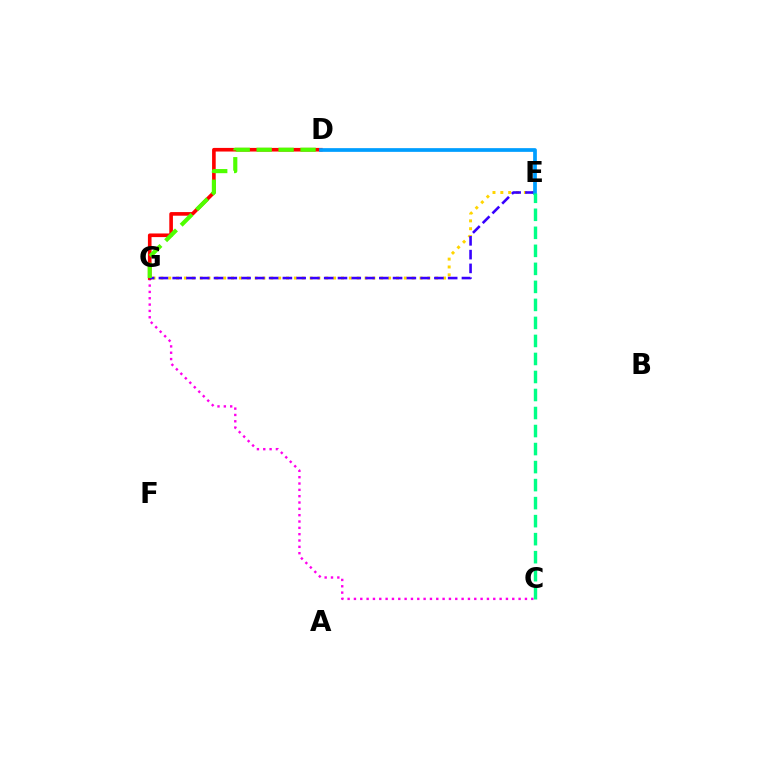{('E', 'G'): [{'color': '#ffd500', 'line_style': 'dotted', 'thickness': 2.13}, {'color': '#3700ff', 'line_style': 'dashed', 'thickness': 1.87}], ('C', 'G'): [{'color': '#ff00ed', 'line_style': 'dotted', 'thickness': 1.72}], ('D', 'G'): [{'color': '#ff0000', 'line_style': 'solid', 'thickness': 2.61}, {'color': '#4fff00', 'line_style': 'dashed', 'thickness': 2.98}], ('D', 'E'): [{'color': '#009eff', 'line_style': 'solid', 'thickness': 2.68}], ('C', 'E'): [{'color': '#00ff86', 'line_style': 'dashed', 'thickness': 2.45}]}